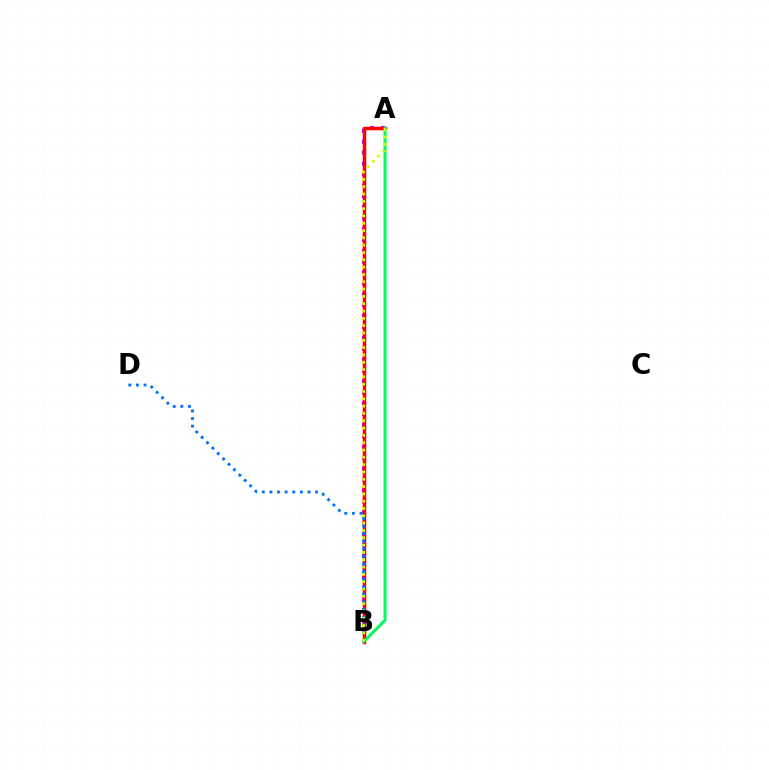{('A', 'B'): [{'color': '#b900ff', 'line_style': 'dotted', 'thickness': 2.96}, {'color': '#ff0000', 'line_style': 'solid', 'thickness': 2.52}, {'color': '#00ff5c', 'line_style': 'solid', 'thickness': 2.18}, {'color': '#d1ff00', 'line_style': 'dotted', 'thickness': 1.99}], ('B', 'D'): [{'color': '#0074ff', 'line_style': 'dotted', 'thickness': 2.07}]}